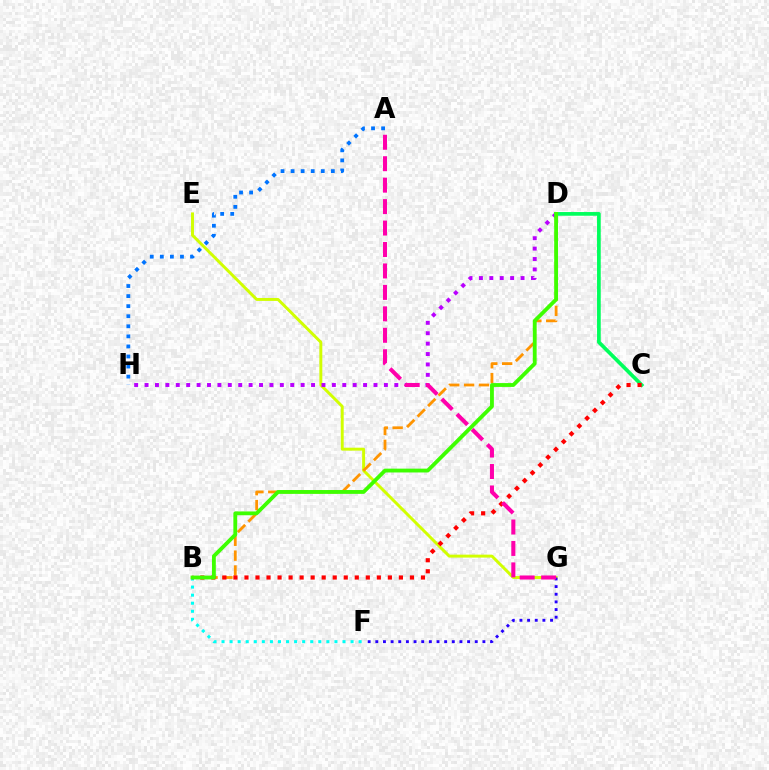{('E', 'G'): [{'color': '#d1ff00', 'line_style': 'solid', 'thickness': 2.12}], ('D', 'H'): [{'color': '#b900ff', 'line_style': 'dotted', 'thickness': 2.83}], ('C', 'D'): [{'color': '#00ff5c', 'line_style': 'solid', 'thickness': 2.66}], ('F', 'G'): [{'color': '#2500ff', 'line_style': 'dotted', 'thickness': 2.08}], ('B', 'D'): [{'color': '#ff9400', 'line_style': 'dashed', 'thickness': 2.02}, {'color': '#3dff00', 'line_style': 'solid', 'thickness': 2.76}], ('B', 'F'): [{'color': '#00fff6', 'line_style': 'dotted', 'thickness': 2.19}], ('B', 'C'): [{'color': '#ff0000', 'line_style': 'dotted', 'thickness': 3.0}], ('A', 'H'): [{'color': '#0074ff', 'line_style': 'dotted', 'thickness': 2.73}], ('A', 'G'): [{'color': '#ff00ac', 'line_style': 'dashed', 'thickness': 2.91}]}